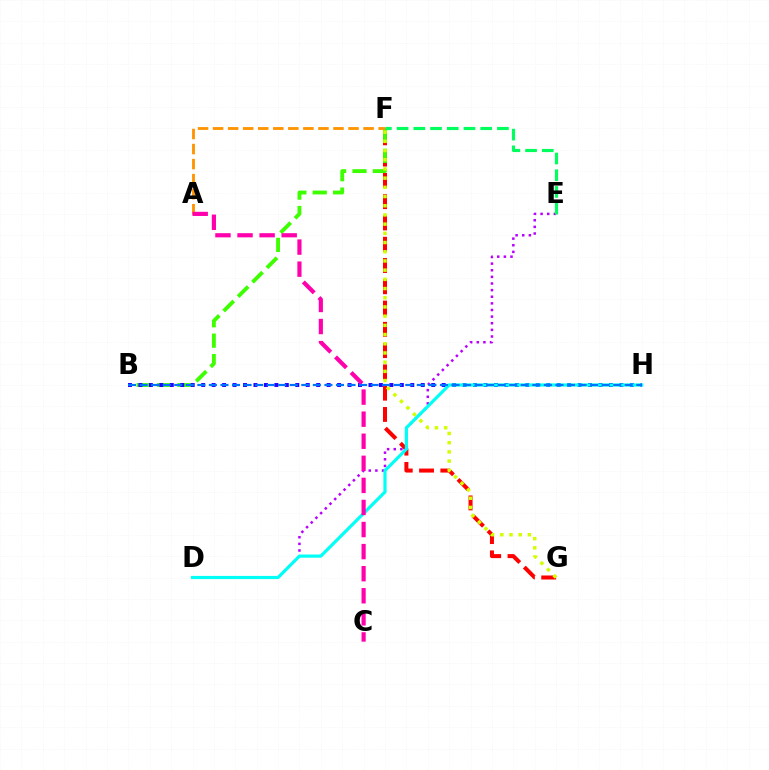{('F', 'G'): [{'color': '#ff0000', 'line_style': 'dashed', 'thickness': 2.89}, {'color': '#d1ff00', 'line_style': 'dotted', 'thickness': 2.5}], ('B', 'F'): [{'color': '#3dff00', 'line_style': 'dashed', 'thickness': 2.77}], ('B', 'H'): [{'color': '#2500ff', 'line_style': 'dotted', 'thickness': 2.84}, {'color': '#0074ff', 'line_style': 'dashed', 'thickness': 1.57}], ('A', 'F'): [{'color': '#ff9400', 'line_style': 'dashed', 'thickness': 2.04}], ('D', 'E'): [{'color': '#b900ff', 'line_style': 'dotted', 'thickness': 1.8}], ('D', 'H'): [{'color': '#00fff6', 'line_style': 'solid', 'thickness': 2.28}], ('A', 'C'): [{'color': '#ff00ac', 'line_style': 'dashed', 'thickness': 3.0}], ('E', 'F'): [{'color': '#00ff5c', 'line_style': 'dashed', 'thickness': 2.27}]}